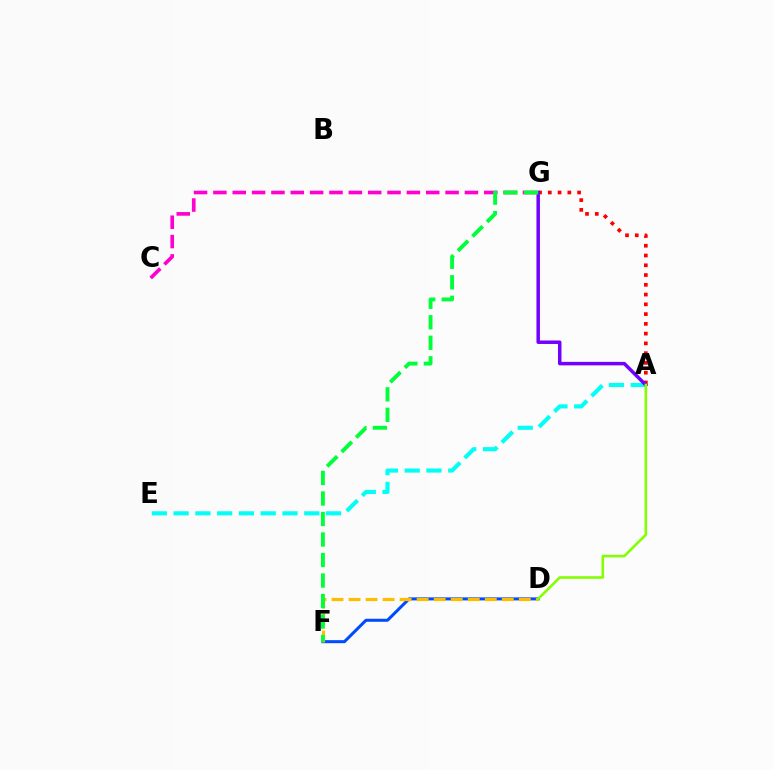{('A', 'E'): [{'color': '#00fff6', 'line_style': 'dashed', 'thickness': 2.96}], ('D', 'F'): [{'color': '#004bff', 'line_style': 'solid', 'thickness': 2.18}, {'color': '#ffbd00', 'line_style': 'dashed', 'thickness': 2.31}], ('A', 'G'): [{'color': '#ff0000', 'line_style': 'dotted', 'thickness': 2.65}, {'color': '#7200ff', 'line_style': 'solid', 'thickness': 2.51}], ('C', 'G'): [{'color': '#ff00cf', 'line_style': 'dashed', 'thickness': 2.63}], ('F', 'G'): [{'color': '#00ff39', 'line_style': 'dashed', 'thickness': 2.79}], ('A', 'D'): [{'color': '#84ff00', 'line_style': 'solid', 'thickness': 1.87}]}